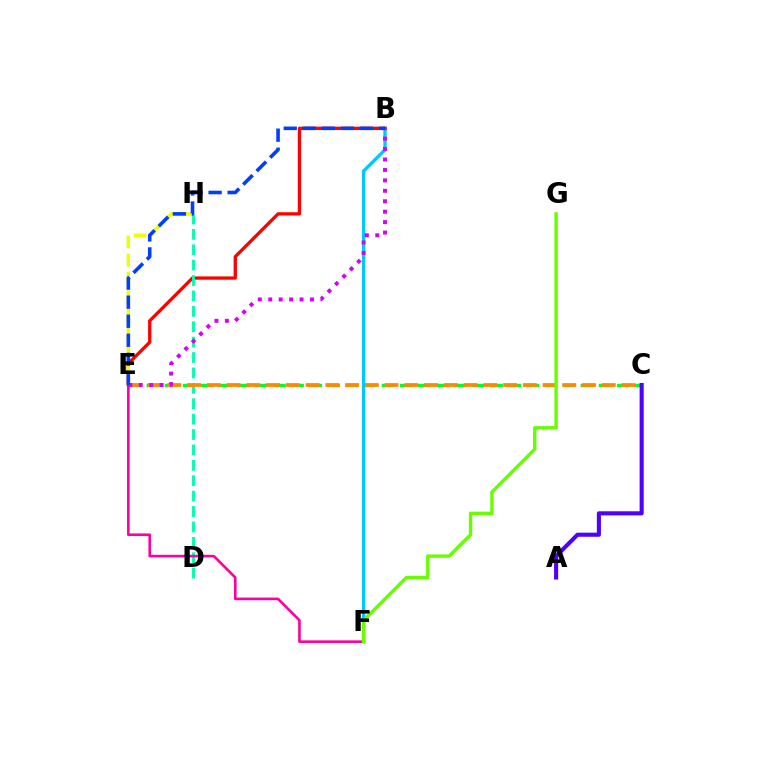{('C', 'E'): [{'color': '#00ff27', 'line_style': 'dashed', 'thickness': 2.46}, {'color': '#ff8800', 'line_style': 'dashed', 'thickness': 2.68}], ('B', 'F'): [{'color': '#00c7ff', 'line_style': 'solid', 'thickness': 2.39}], ('B', 'E'): [{'color': '#ff0000', 'line_style': 'solid', 'thickness': 2.37}, {'color': '#d600ff', 'line_style': 'dotted', 'thickness': 2.84}, {'color': '#003fff', 'line_style': 'dashed', 'thickness': 2.59}], ('E', 'H'): [{'color': '#eeff00', 'line_style': 'dashed', 'thickness': 2.49}], ('D', 'H'): [{'color': '#00ffaf', 'line_style': 'dashed', 'thickness': 2.09}], ('E', 'F'): [{'color': '#ff00a0', 'line_style': 'solid', 'thickness': 1.89}], ('A', 'C'): [{'color': '#4f00ff', 'line_style': 'solid', 'thickness': 2.95}], ('F', 'G'): [{'color': '#66ff00', 'line_style': 'solid', 'thickness': 2.45}]}